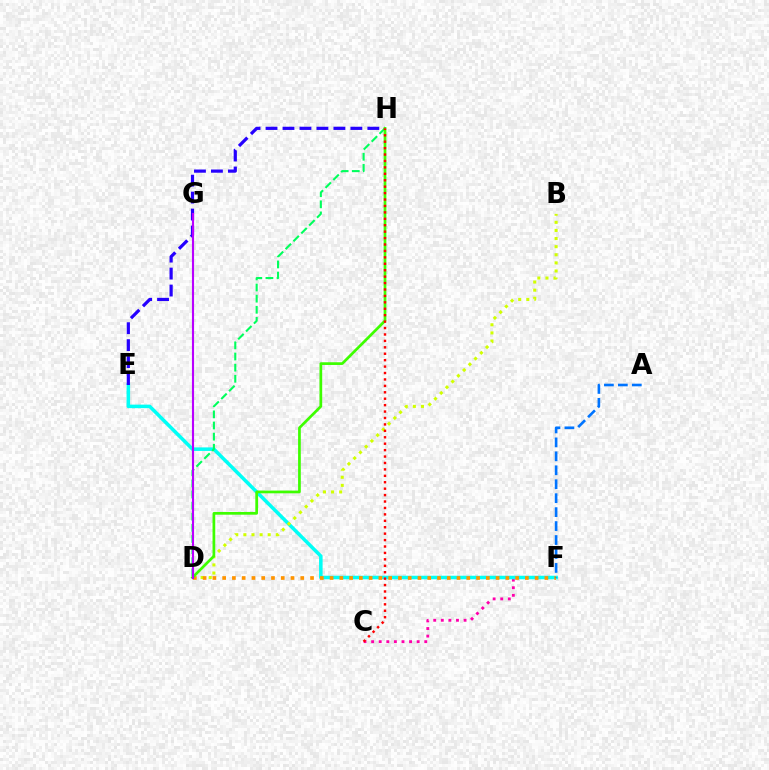{('C', 'F'): [{'color': '#ff00ac', 'line_style': 'dotted', 'thickness': 2.06}], ('E', 'F'): [{'color': '#00fff6', 'line_style': 'solid', 'thickness': 2.54}], ('D', 'H'): [{'color': '#00ff5c', 'line_style': 'dashed', 'thickness': 1.51}, {'color': '#3dff00', 'line_style': 'solid', 'thickness': 1.96}], ('B', 'D'): [{'color': '#d1ff00', 'line_style': 'dotted', 'thickness': 2.2}], ('D', 'F'): [{'color': '#ff9400', 'line_style': 'dotted', 'thickness': 2.65}], ('A', 'F'): [{'color': '#0074ff', 'line_style': 'dashed', 'thickness': 1.89}], ('E', 'H'): [{'color': '#2500ff', 'line_style': 'dashed', 'thickness': 2.31}], ('C', 'H'): [{'color': '#ff0000', 'line_style': 'dotted', 'thickness': 1.75}], ('D', 'G'): [{'color': '#b900ff', 'line_style': 'solid', 'thickness': 1.53}]}